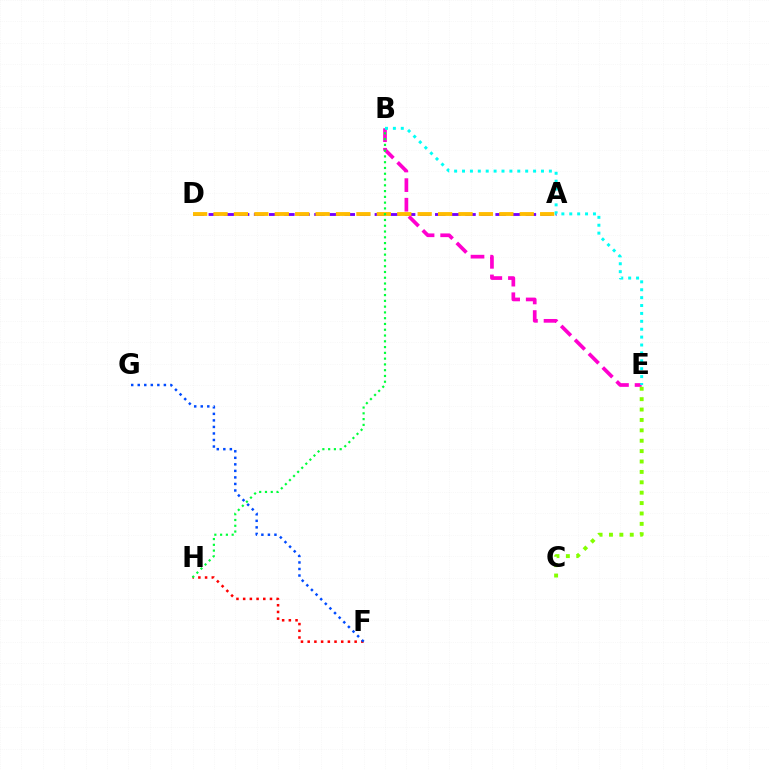{('A', 'D'): [{'color': '#7200ff', 'line_style': 'dashed', 'thickness': 2.05}, {'color': '#ffbd00', 'line_style': 'dashed', 'thickness': 2.77}], ('F', 'H'): [{'color': '#ff0000', 'line_style': 'dotted', 'thickness': 1.82}], ('B', 'E'): [{'color': '#ff00cf', 'line_style': 'dashed', 'thickness': 2.66}, {'color': '#00fff6', 'line_style': 'dotted', 'thickness': 2.15}], ('C', 'E'): [{'color': '#84ff00', 'line_style': 'dotted', 'thickness': 2.82}], ('F', 'G'): [{'color': '#004bff', 'line_style': 'dotted', 'thickness': 1.78}], ('B', 'H'): [{'color': '#00ff39', 'line_style': 'dotted', 'thickness': 1.57}]}